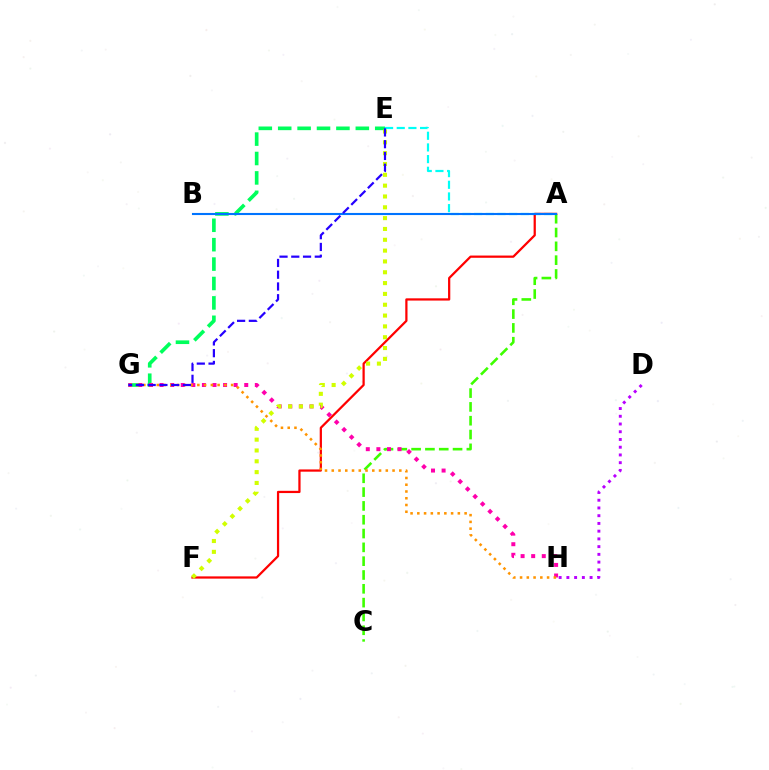{('E', 'G'): [{'color': '#00ff5c', 'line_style': 'dashed', 'thickness': 2.64}, {'color': '#2500ff', 'line_style': 'dashed', 'thickness': 1.6}], ('A', 'C'): [{'color': '#3dff00', 'line_style': 'dashed', 'thickness': 1.88}], ('G', 'H'): [{'color': '#ff00ac', 'line_style': 'dotted', 'thickness': 2.87}, {'color': '#ff9400', 'line_style': 'dotted', 'thickness': 1.84}], ('D', 'H'): [{'color': '#b900ff', 'line_style': 'dotted', 'thickness': 2.1}], ('A', 'E'): [{'color': '#00fff6', 'line_style': 'dashed', 'thickness': 1.59}], ('A', 'F'): [{'color': '#ff0000', 'line_style': 'solid', 'thickness': 1.61}], ('A', 'B'): [{'color': '#0074ff', 'line_style': 'solid', 'thickness': 1.51}], ('E', 'F'): [{'color': '#d1ff00', 'line_style': 'dotted', 'thickness': 2.94}]}